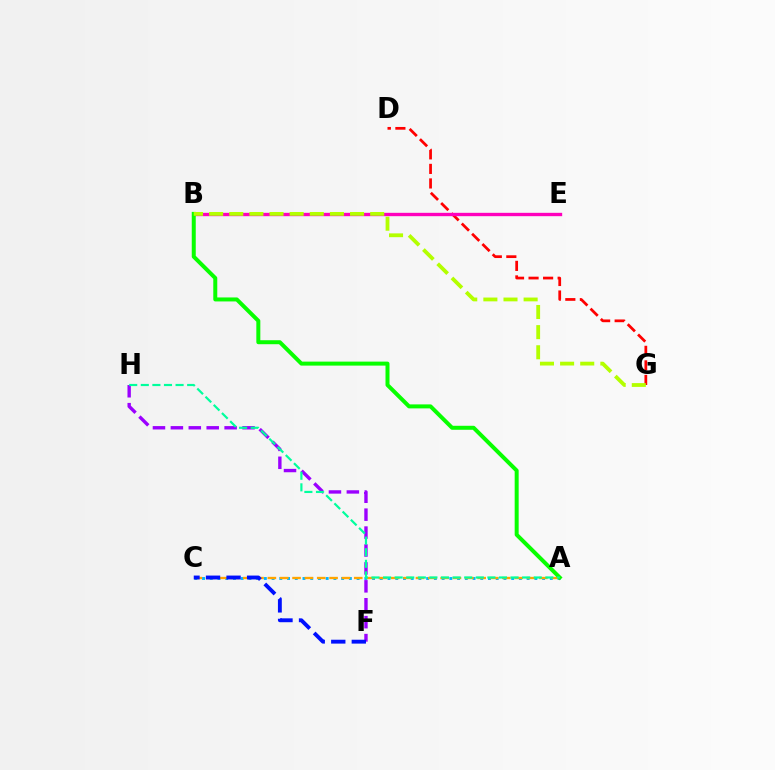{('D', 'G'): [{'color': '#ff0000', 'line_style': 'dashed', 'thickness': 1.98}], ('A', 'C'): [{'color': '#00b5ff', 'line_style': 'dotted', 'thickness': 2.1}, {'color': '#ffa500', 'line_style': 'dashed', 'thickness': 1.68}], ('B', 'E'): [{'color': '#ff00bd', 'line_style': 'solid', 'thickness': 2.41}], ('A', 'B'): [{'color': '#08ff00', 'line_style': 'solid', 'thickness': 2.87}], ('F', 'H'): [{'color': '#9b00ff', 'line_style': 'dashed', 'thickness': 2.43}], ('B', 'G'): [{'color': '#b3ff00', 'line_style': 'dashed', 'thickness': 2.73}], ('A', 'H'): [{'color': '#00ff9d', 'line_style': 'dashed', 'thickness': 1.57}], ('C', 'F'): [{'color': '#0010ff', 'line_style': 'dashed', 'thickness': 2.79}]}